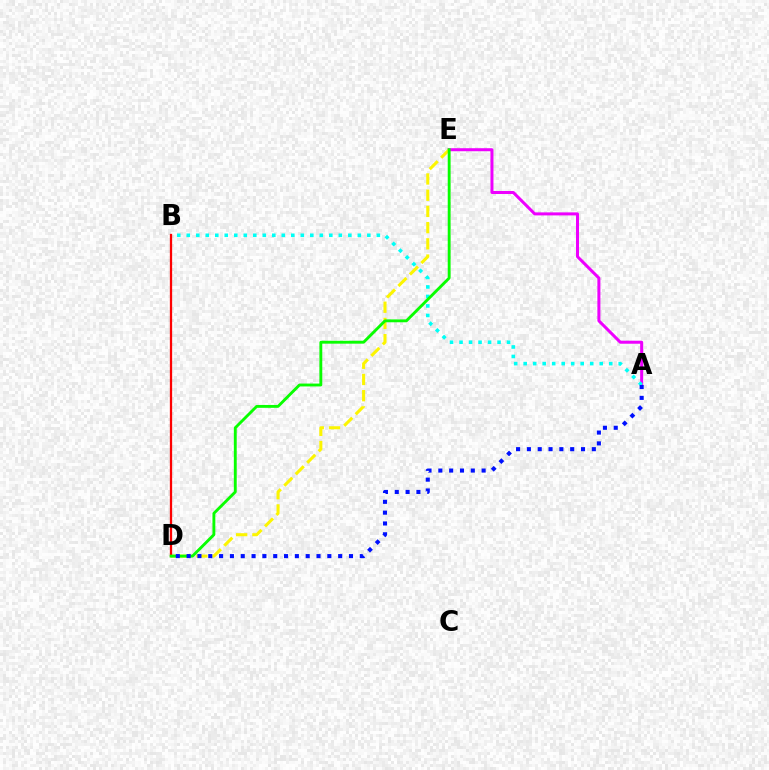{('A', 'E'): [{'color': '#ee00ff', 'line_style': 'solid', 'thickness': 2.17}], ('A', 'B'): [{'color': '#00fff6', 'line_style': 'dotted', 'thickness': 2.58}], ('D', 'E'): [{'color': '#fcf500', 'line_style': 'dashed', 'thickness': 2.2}, {'color': '#08ff00', 'line_style': 'solid', 'thickness': 2.07}], ('B', 'D'): [{'color': '#ff0000', 'line_style': 'solid', 'thickness': 1.64}], ('A', 'D'): [{'color': '#0010ff', 'line_style': 'dotted', 'thickness': 2.94}]}